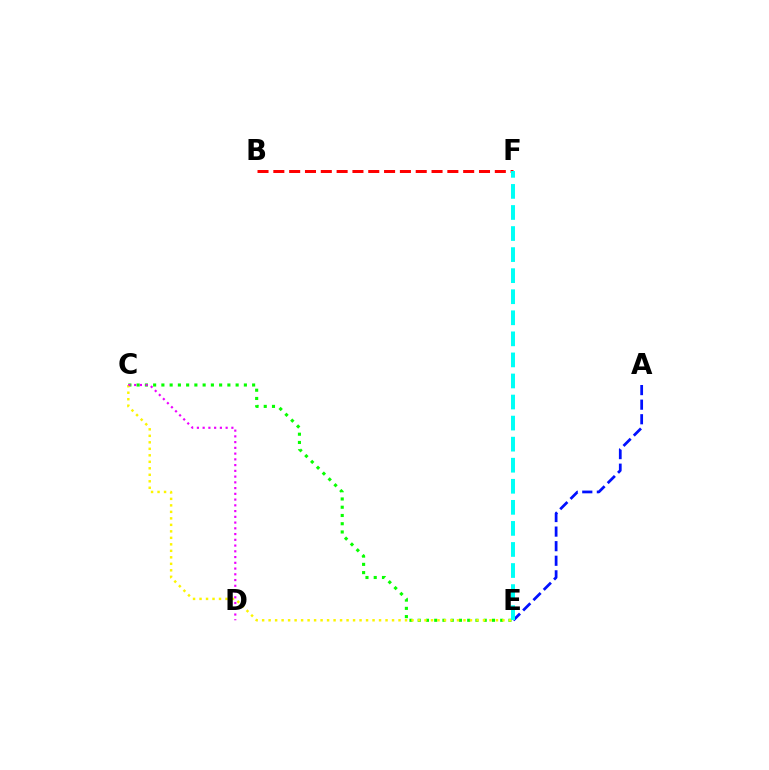{('B', 'F'): [{'color': '#ff0000', 'line_style': 'dashed', 'thickness': 2.15}], ('C', 'E'): [{'color': '#08ff00', 'line_style': 'dotted', 'thickness': 2.24}, {'color': '#fcf500', 'line_style': 'dotted', 'thickness': 1.76}], ('A', 'E'): [{'color': '#0010ff', 'line_style': 'dashed', 'thickness': 1.98}], ('E', 'F'): [{'color': '#00fff6', 'line_style': 'dashed', 'thickness': 2.86}], ('C', 'D'): [{'color': '#ee00ff', 'line_style': 'dotted', 'thickness': 1.56}]}